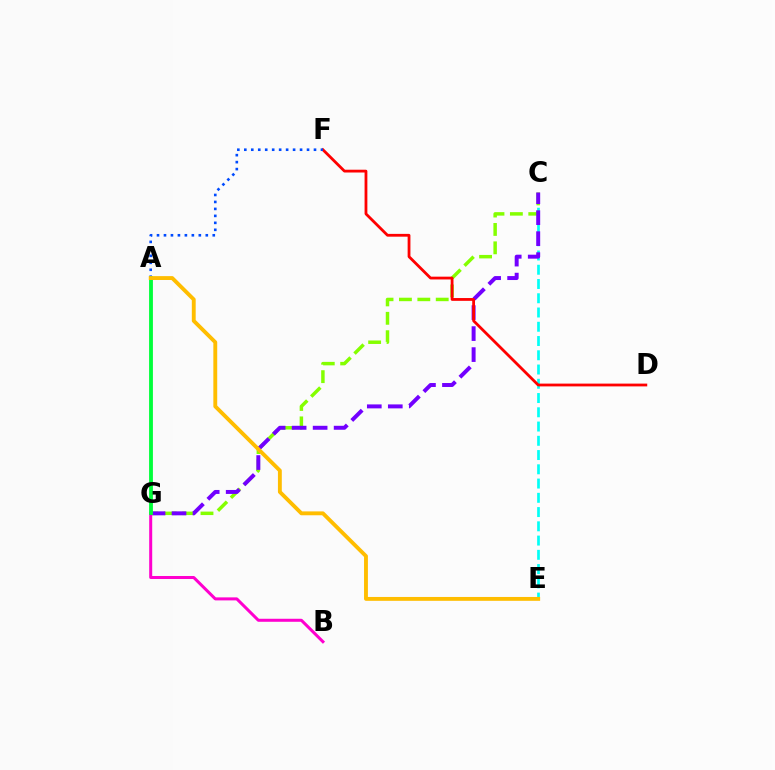{('C', 'G'): [{'color': '#84ff00', 'line_style': 'dashed', 'thickness': 2.5}, {'color': '#7200ff', 'line_style': 'dashed', 'thickness': 2.85}], ('C', 'E'): [{'color': '#00fff6', 'line_style': 'dashed', 'thickness': 1.94}], ('D', 'F'): [{'color': '#ff0000', 'line_style': 'solid', 'thickness': 2.01}], ('B', 'G'): [{'color': '#ff00cf', 'line_style': 'solid', 'thickness': 2.17}], ('A', 'F'): [{'color': '#004bff', 'line_style': 'dotted', 'thickness': 1.89}], ('A', 'G'): [{'color': '#00ff39', 'line_style': 'solid', 'thickness': 2.76}], ('A', 'E'): [{'color': '#ffbd00', 'line_style': 'solid', 'thickness': 2.78}]}